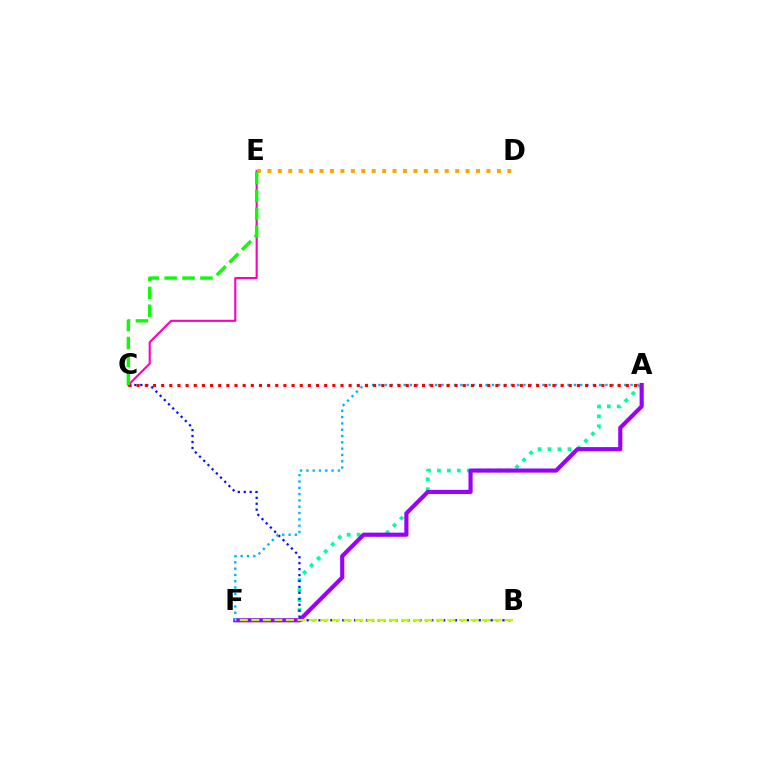{('A', 'F'): [{'color': '#00ff9d', 'line_style': 'dotted', 'thickness': 2.7}, {'color': '#9b00ff', 'line_style': 'solid', 'thickness': 2.98}, {'color': '#00b5ff', 'line_style': 'dotted', 'thickness': 1.71}], ('C', 'E'): [{'color': '#ff00bd', 'line_style': 'solid', 'thickness': 1.53}, {'color': '#08ff00', 'line_style': 'dashed', 'thickness': 2.43}], ('D', 'E'): [{'color': '#ffa500', 'line_style': 'dotted', 'thickness': 2.83}], ('B', 'C'): [{'color': '#0010ff', 'line_style': 'dotted', 'thickness': 1.61}], ('A', 'C'): [{'color': '#ff0000', 'line_style': 'dotted', 'thickness': 2.21}], ('B', 'F'): [{'color': '#b3ff00', 'line_style': 'dashed', 'thickness': 1.57}]}